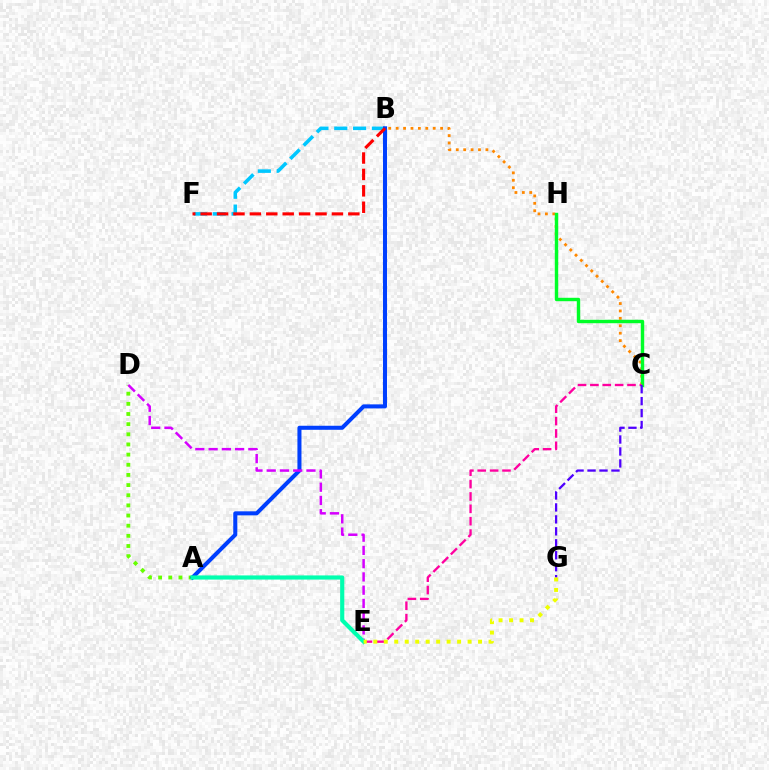{('B', 'F'): [{'color': '#00c7ff', 'line_style': 'dashed', 'thickness': 2.56}, {'color': '#ff0000', 'line_style': 'dashed', 'thickness': 2.23}], ('A', 'D'): [{'color': '#66ff00', 'line_style': 'dotted', 'thickness': 2.76}], ('A', 'B'): [{'color': '#003fff', 'line_style': 'solid', 'thickness': 2.91}], ('B', 'C'): [{'color': '#ff8800', 'line_style': 'dotted', 'thickness': 2.01}], ('C', 'H'): [{'color': '#00ff27', 'line_style': 'solid', 'thickness': 2.46}], ('D', 'E'): [{'color': '#d600ff', 'line_style': 'dashed', 'thickness': 1.8}], ('C', 'E'): [{'color': '#ff00a0', 'line_style': 'dashed', 'thickness': 1.68}], ('C', 'G'): [{'color': '#4f00ff', 'line_style': 'dashed', 'thickness': 1.62}], ('A', 'E'): [{'color': '#00ffaf', 'line_style': 'solid', 'thickness': 2.98}], ('E', 'G'): [{'color': '#eeff00', 'line_style': 'dotted', 'thickness': 2.85}]}